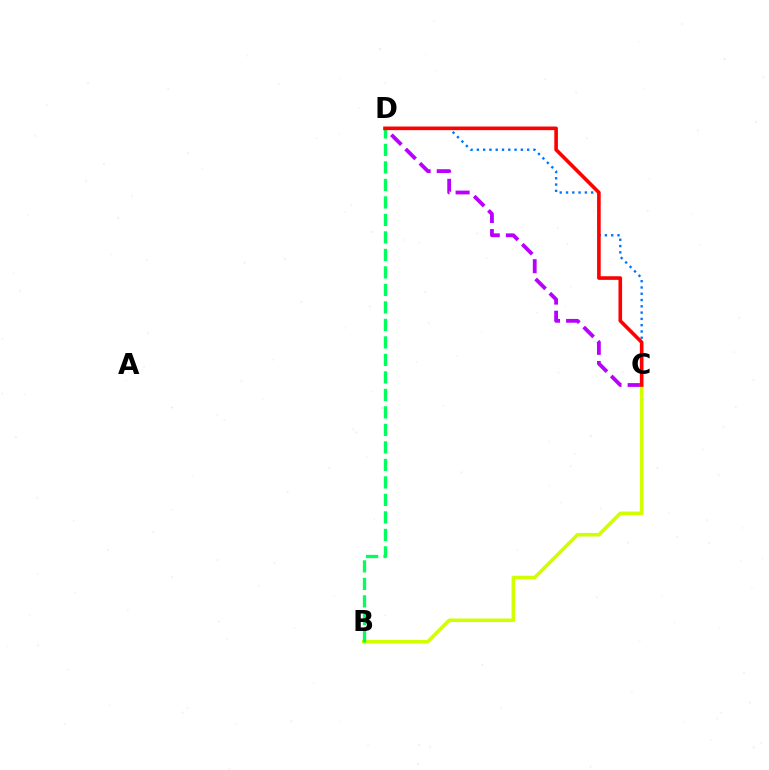{('C', 'D'): [{'color': '#b900ff', 'line_style': 'dashed', 'thickness': 2.73}, {'color': '#0074ff', 'line_style': 'dotted', 'thickness': 1.71}, {'color': '#ff0000', 'line_style': 'solid', 'thickness': 2.6}], ('B', 'C'): [{'color': '#d1ff00', 'line_style': 'solid', 'thickness': 2.57}], ('B', 'D'): [{'color': '#00ff5c', 'line_style': 'dashed', 'thickness': 2.38}]}